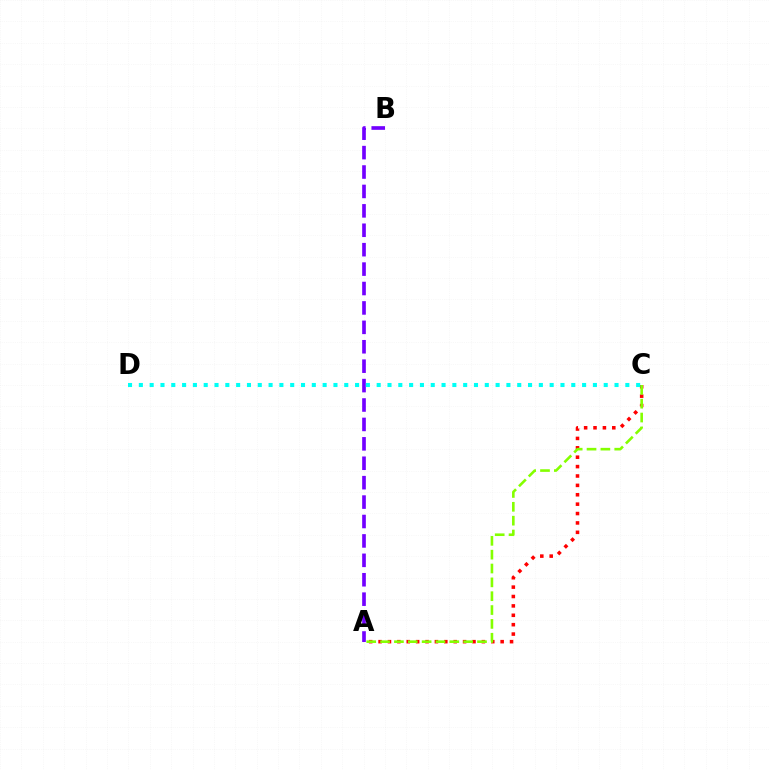{('A', 'C'): [{'color': '#ff0000', 'line_style': 'dotted', 'thickness': 2.55}, {'color': '#84ff00', 'line_style': 'dashed', 'thickness': 1.88}], ('A', 'B'): [{'color': '#7200ff', 'line_style': 'dashed', 'thickness': 2.64}], ('C', 'D'): [{'color': '#00fff6', 'line_style': 'dotted', 'thickness': 2.94}]}